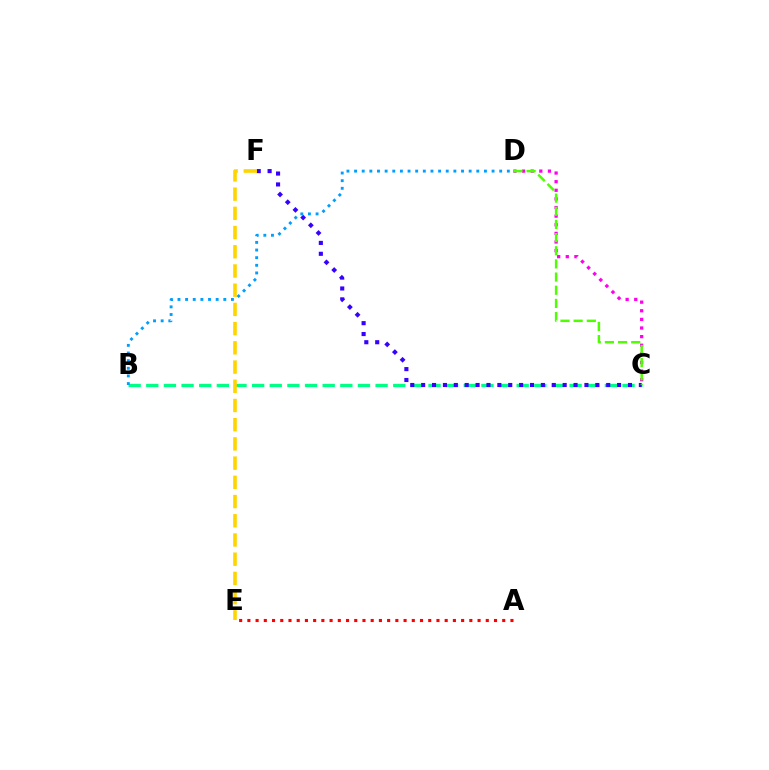{('B', 'C'): [{'color': '#00ff86', 'line_style': 'dashed', 'thickness': 2.4}], ('C', 'F'): [{'color': '#3700ff', 'line_style': 'dotted', 'thickness': 2.96}], ('C', 'D'): [{'color': '#ff00ed', 'line_style': 'dotted', 'thickness': 2.34}, {'color': '#4fff00', 'line_style': 'dashed', 'thickness': 1.79}], ('E', 'F'): [{'color': '#ffd500', 'line_style': 'dashed', 'thickness': 2.61}], ('A', 'E'): [{'color': '#ff0000', 'line_style': 'dotted', 'thickness': 2.23}], ('B', 'D'): [{'color': '#009eff', 'line_style': 'dotted', 'thickness': 2.08}]}